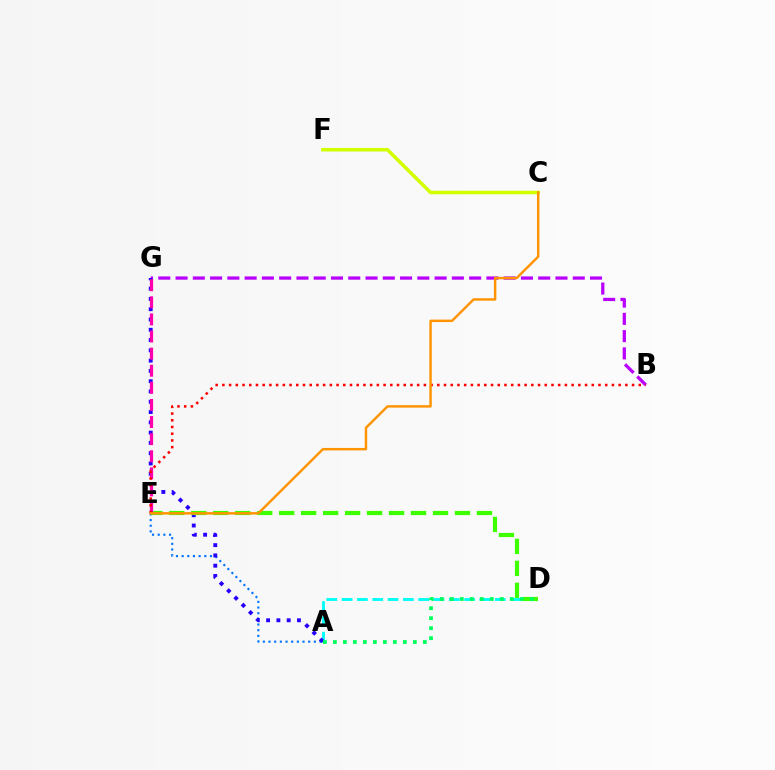{('B', 'G'): [{'color': '#b900ff', 'line_style': 'dashed', 'thickness': 2.35}], ('A', 'D'): [{'color': '#00fff6', 'line_style': 'dashed', 'thickness': 2.08}, {'color': '#00ff5c', 'line_style': 'dotted', 'thickness': 2.72}], ('A', 'E'): [{'color': '#0074ff', 'line_style': 'dotted', 'thickness': 1.54}], ('A', 'G'): [{'color': '#2500ff', 'line_style': 'dotted', 'thickness': 2.79}], ('D', 'E'): [{'color': '#3dff00', 'line_style': 'dashed', 'thickness': 2.99}], ('E', 'G'): [{'color': '#ff00ac', 'line_style': 'dashed', 'thickness': 2.32}], ('C', 'F'): [{'color': '#d1ff00', 'line_style': 'solid', 'thickness': 2.54}], ('B', 'E'): [{'color': '#ff0000', 'line_style': 'dotted', 'thickness': 1.82}], ('C', 'E'): [{'color': '#ff9400', 'line_style': 'solid', 'thickness': 1.76}]}